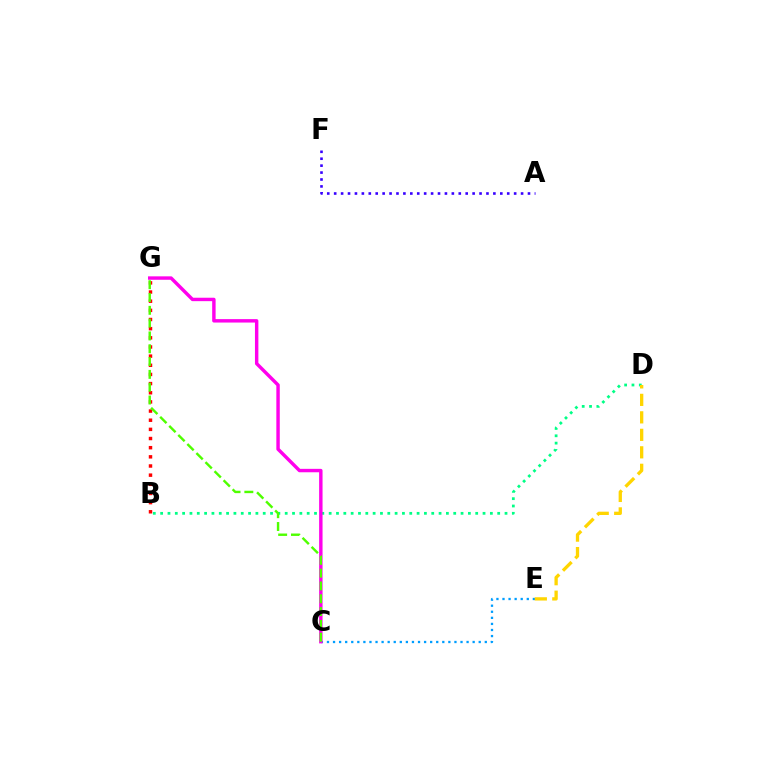{('C', 'E'): [{'color': '#009eff', 'line_style': 'dotted', 'thickness': 1.65}], ('B', 'D'): [{'color': '#00ff86', 'line_style': 'dotted', 'thickness': 1.99}], ('C', 'G'): [{'color': '#ff00ed', 'line_style': 'solid', 'thickness': 2.47}, {'color': '#4fff00', 'line_style': 'dashed', 'thickness': 1.74}], ('B', 'G'): [{'color': '#ff0000', 'line_style': 'dotted', 'thickness': 2.49}], ('D', 'E'): [{'color': '#ffd500', 'line_style': 'dashed', 'thickness': 2.38}], ('A', 'F'): [{'color': '#3700ff', 'line_style': 'dotted', 'thickness': 1.88}]}